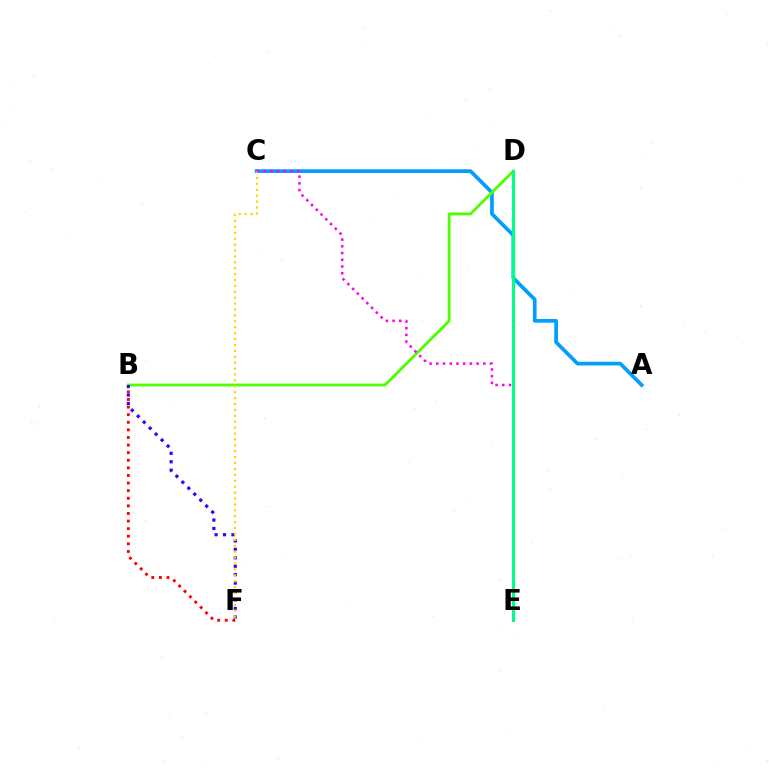{('A', 'C'): [{'color': '#009eff', 'line_style': 'solid', 'thickness': 2.66}], ('B', 'D'): [{'color': '#4fff00', 'line_style': 'solid', 'thickness': 2.03}], ('B', 'F'): [{'color': '#ff0000', 'line_style': 'dotted', 'thickness': 2.06}, {'color': '#3700ff', 'line_style': 'dotted', 'thickness': 2.29}], ('C', 'F'): [{'color': '#ffd500', 'line_style': 'dotted', 'thickness': 1.6}], ('C', 'E'): [{'color': '#ff00ed', 'line_style': 'dotted', 'thickness': 1.83}], ('D', 'E'): [{'color': '#00ff86', 'line_style': 'solid', 'thickness': 2.17}]}